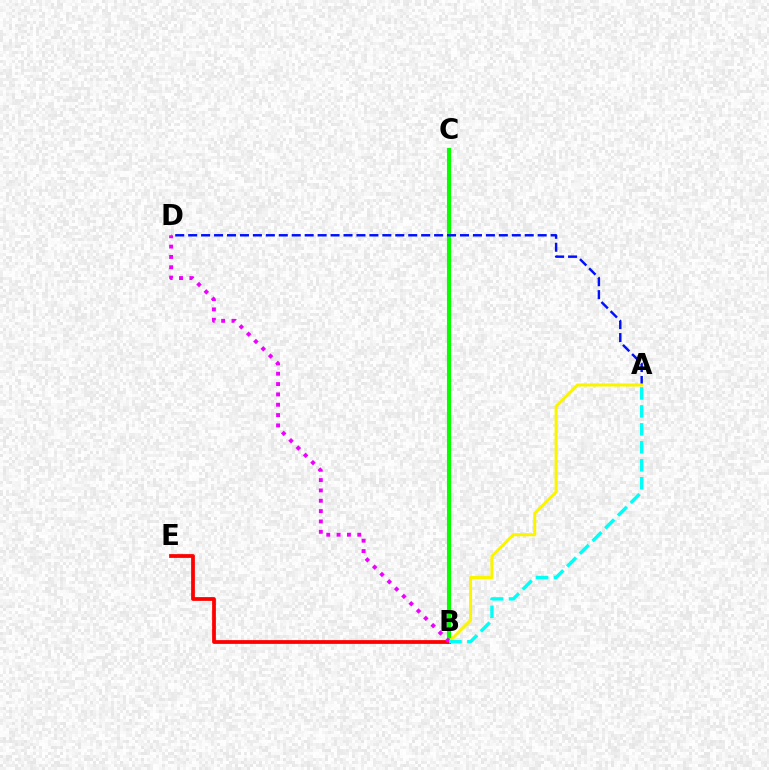{('B', 'C'): [{'color': '#08ff00', 'line_style': 'solid', 'thickness': 2.95}], ('A', 'D'): [{'color': '#0010ff', 'line_style': 'dashed', 'thickness': 1.76}], ('A', 'B'): [{'color': '#fcf500', 'line_style': 'solid', 'thickness': 2.2}, {'color': '#00fff6', 'line_style': 'dashed', 'thickness': 2.44}], ('B', 'E'): [{'color': '#ff0000', 'line_style': 'solid', 'thickness': 2.71}], ('B', 'D'): [{'color': '#ee00ff', 'line_style': 'dotted', 'thickness': 2.81}]}